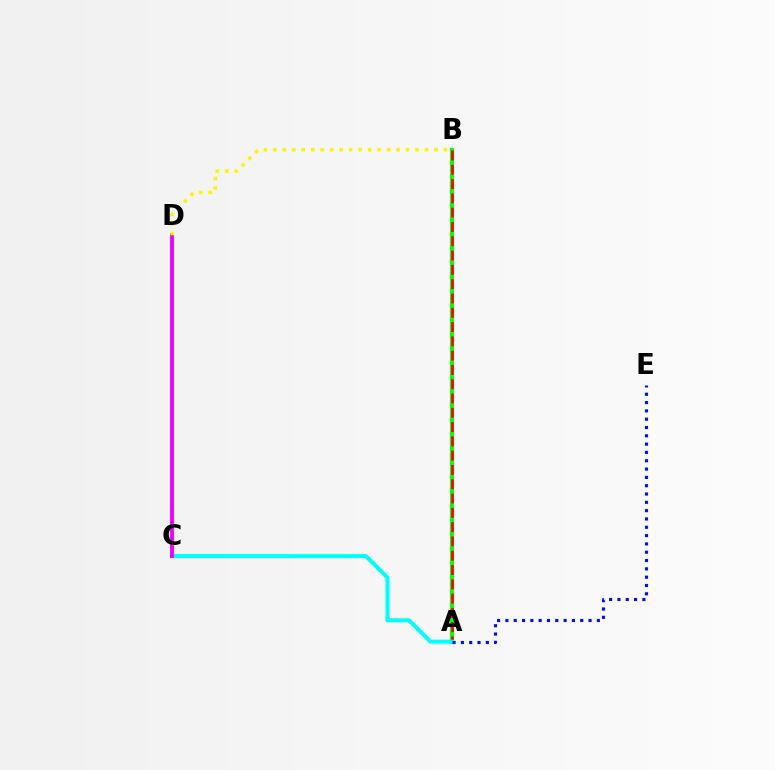{('A', 'B'): [{'color': '#08ff00', 'line_style': 'solid', 'thickness': 2.96}, {'color': '#ff0000', 'line_style': 'dashed', 'thickness': 1.94}], ('A', 'C'): [{'color': '#00fff6', 'line_style': 'solid', 'thickness': 2.91}], ('C', 'D'): [{'color': '#ee00ff', 'line_style': 'solid', 'thickness': 2.76}], ('A', 'E'): [{'color': '#0010ff', 'line_style': 'dotted', 'thickness': 2.26}], ('B', 'D'): [{'color': '#fcf500', 'line_style': 'dotted', 'thickness': 2.58}]}